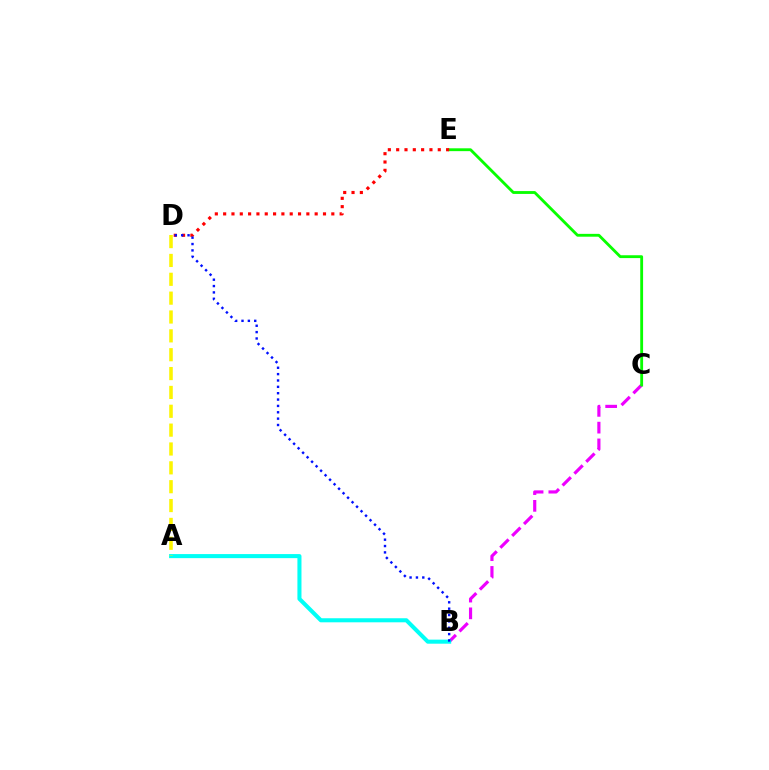{('B', 'C'): [{'color': '#ee00ff', 'line_style': 'dashed', 'thickness': 2.28}], ('A', 'B'): [{'color': '#00fff6', 'line_style': 'solid', 'thickness': 2.92}], ('A', 'D'): [{'color': '#fcf500', 'line_style': 'dashed', 'thickness': 2.56}], ('C', 'E'): [{'color': '#08ff00', 'line_style': 'solid', 'thickness': 2.05}], ('D', 'E'): [{'color': '#ff0000', 'line_style': 'dotted', 'thickness': 2.26}], ('B', 'D'): [{'color': '#0010ff', 'line_style': 'dotted', 'thickness': 1.73}]}